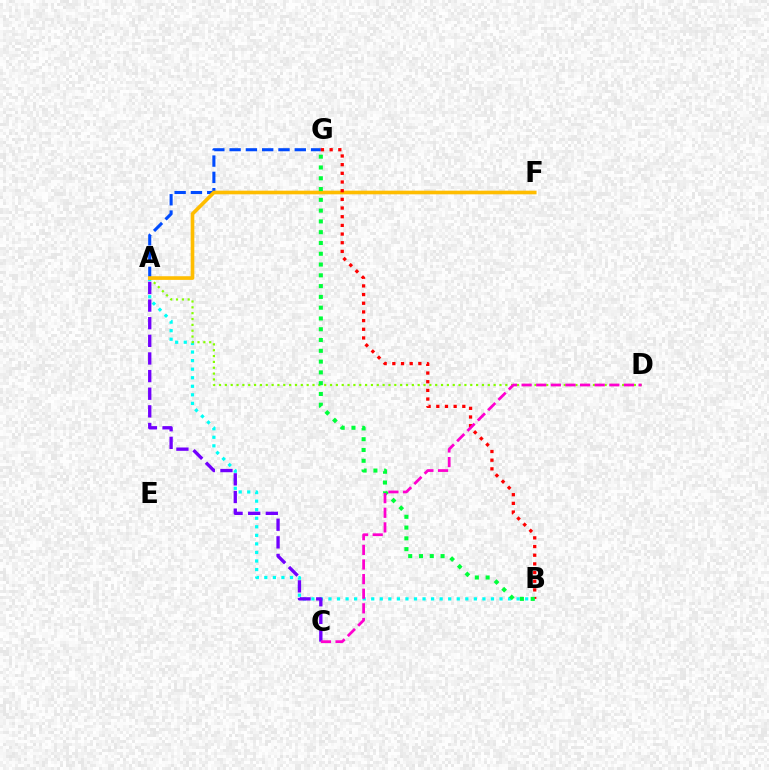{('A', 'B'): [{'color': '#00fff6', 'line_style': 'dotted', 'thickness': 2.32}], ('A', 'D'): [{'color': '#84ff00', 'line_style': 'dotted', 'thickness': 1.59}], ('A', 'G'): [{'color': '#004bff', 'line_style': 'dashed', 'thickness': 2.21}], ('A', 'F'): [{'color': '#ffbd00', 'line_style': 'solid', 'thickness': 2.63}], ('B', 'G'): [{'color': '#ff0000', 'line_style': 'dotted', 'thickness': 2.36}, {'color': '#00ff39', 'line_style': 'dotted', 'thickness': 2.93}], ('A', 'C'): [{'color': '#7200ff', 'line_style': 'dashed', 'thickness': 2.39}], ('C', 'D'): [{'color': '#ff00cf', 'line_style': 'dashed', 'thickness': 1.99}]}